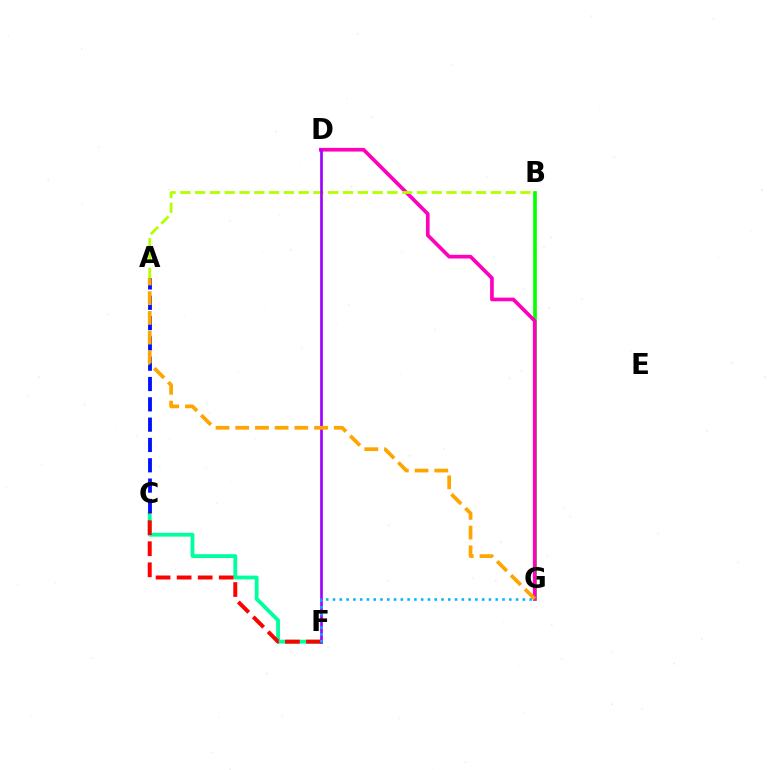{('B', 'G'): [{'color': '#08ff00', 'line_style': 'solid', 'thickness': 2.64}], ('D', 'G'): [{'color': '#ff00bd', 'line_style': 'solid', 'thickness': 2.65}], ('C', 'F'): [{'color': '#00ff9d', 'line_style': 'solid', 'thickness': 2.75}, {'color': '#ff0000', 'line_style': 'dashed', 'thickness': 2.86}], ('A', 'B'): [{'color': '#b3ff00', 'line_style': 'dashed', 'thickness': 2.01}], ('A', 'C'): [{'color': '#0010ff', 'line_style': 'dashed', 'thickness': 2.76}], ('D', 'F'): [{'color': '#9b00ff', 'line_style': 'solid', 'thickness': 1.91}], ('A', 'G'): [{'color': '#ffa500', 'line_style': 'dashed', 'thickness': 2.68}], ('F', 'G'): [{'color': '#00b5ff', 'line_style': 'dotted', 'thickness': 1.84}]}